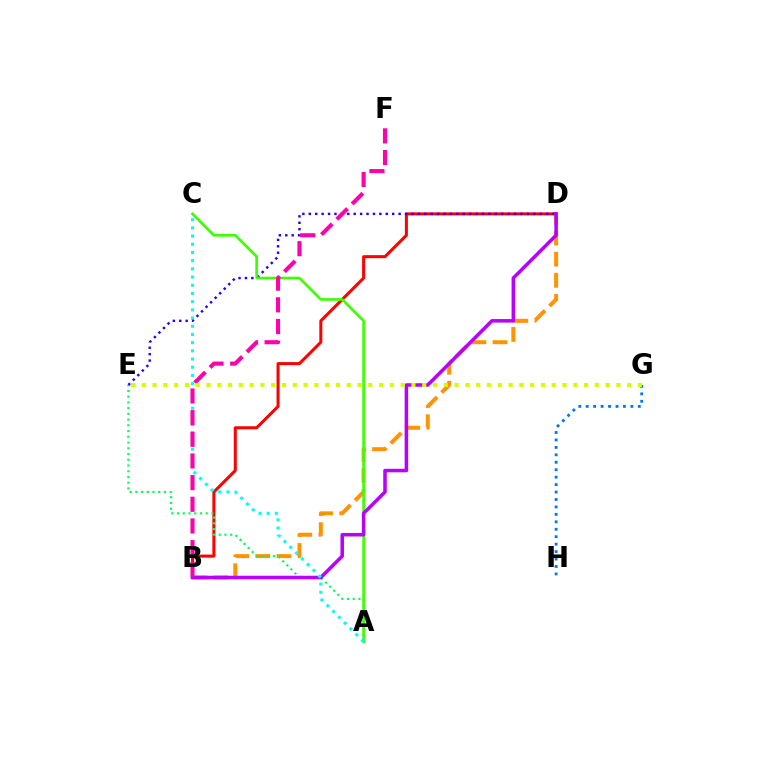{('G', 'H'): [{'color': '#0074ff', 'line_style': 'dotted', 'thickness': 2.02}], ('B', 'D'): [{'color': '#ff0000', 'line_style': 'solid', 'thickness': 2.18}, {'color': '#ff9400', 'line_style': 'dashed', 'thickness': 2.87}, {'color': '#b900ff', 'line_style': 'solid', 'thickness': 2.54}], ('A', 'E'): [{'color': '#00ff5c', 'line_style': 'dotted', 'thickness': 1.56}], ('D', 'E'): [{'color': '#2500ff', 'line_style': 'dotted', 'thickness': 1.74}], ('A', 'C'): [{'color': '#3dff00', 'line_style': 'solid', 'thickness': 1.92}, {'color': '#00fff6', 'line_style': 'dotted', 'thickness': 2.23}], ('B', 'F'): [{'color': '#ff00ac', 'line_style': 'dashed', 'thickness': 2.94}], ('E', 'G'): [{'color': '#d1ff00', 'line_style': 'dotted', 'thickness': 2.93}]}